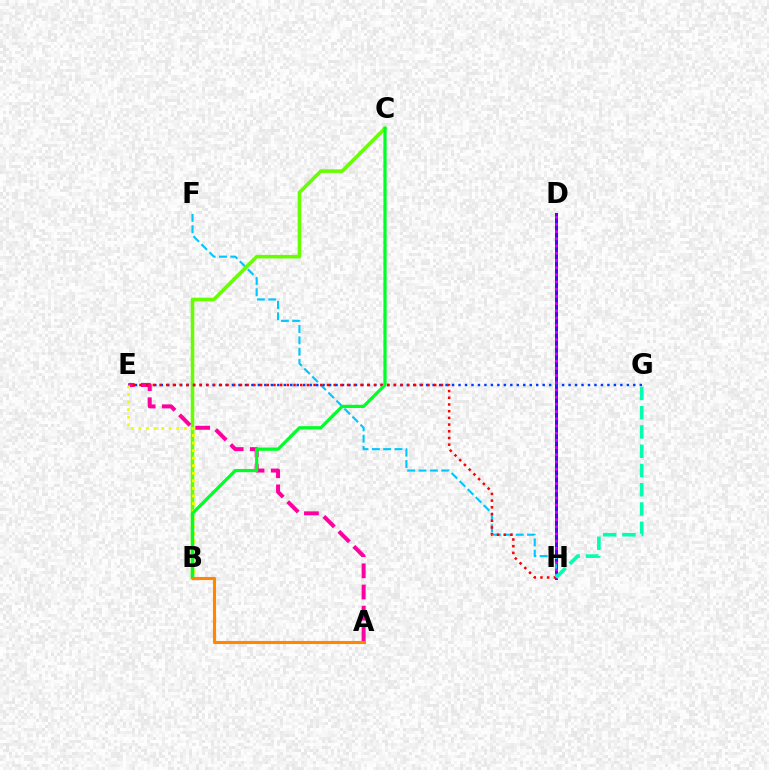{('D', 'H'): [{'color': '#4f00ff', 'line_style': 'solid', 'thickness': 2.15}, {'color': '#d600ff', 'line_style': 'dotted', 'thickness': 1.96}], ('F', 'H'): [{'color': '#00c7ff', 'line_style': 'dashed', 'thickness': 1.54}], ('B', 'C'): [{'color': '#66ff00', 'line_style': 'solid', 'thickness': 2.56}, {'color': '#00ff27', 'line_style': 'solid', 'thickness': 2.32}], ('E', 'G'): [{'color': '#003fff', 'line_style': 'dotted', 'thickness': 1.76}], ('A', 'E'): [{'color': '#ff00a0', 'line_style': 'dashed', 'thickness': 2.87}], ('B', 'E'): [{'color': '#eeff00', 'line_style': 'dotted', 'thickness': 2.06}], ('E', 'H'): [{'color': '#ff0000', 'line_style': 'dotted', 'thickness': 1.82}], ('A', 'B'): [{'color': '#ff8800', 'line_style': 'solid', 'thickness': 2.23}], ('G', 'H'): [{'color': '#00ffaf', 'line_style': 'dashed', 'thickness': 2.62}]}